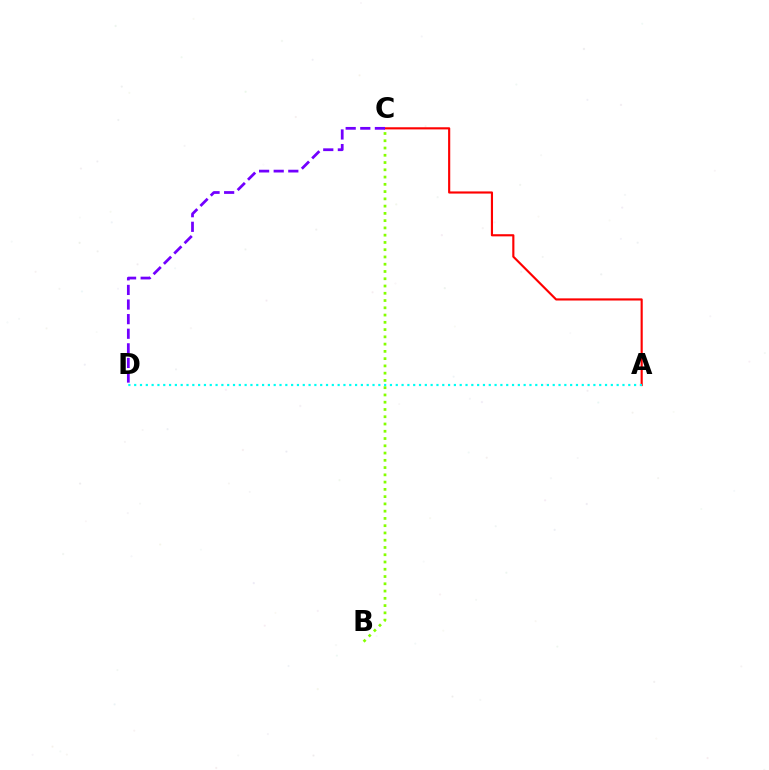{('A', 'C'): [{'color': '#ff0000', 'line_style': 'solid', 'thickness': 1.55}], ('B', 'C'): [{'color': '#84ff00', 'line_style': 'dotted', 'thickness': 1.97}], ('A', 'D'): [{'color': '#00fff6', 'line_style': 'dotted', 'thickness': 1.58}], ('C', 'D'): [{'color': '#7200ff', 'line_style': 'dashed', 'thickness': 1.98}]}